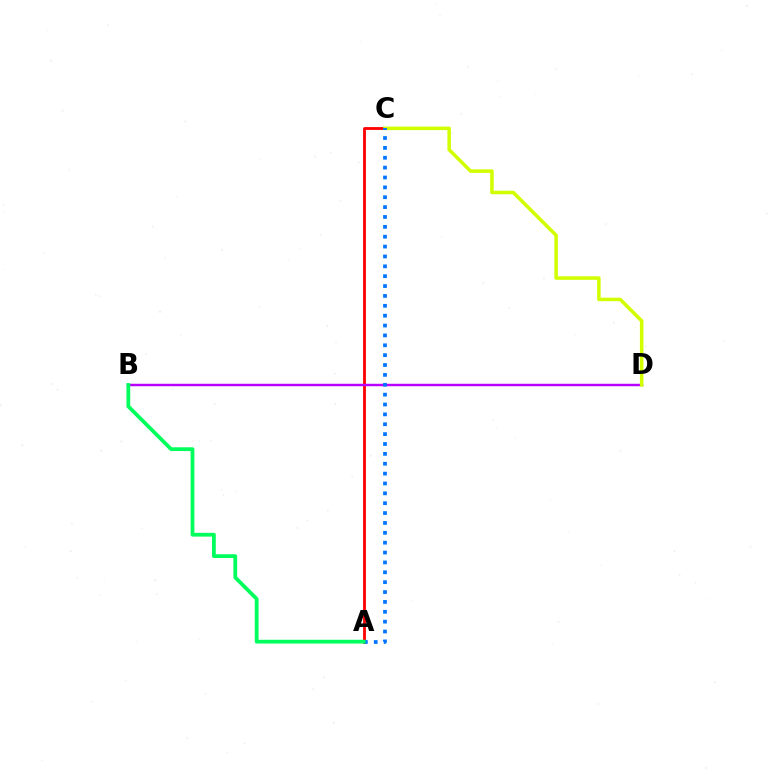{('A', 'C'): [{'color': '#ff0000', 'line_style': 'solid', 'thickness': 2.03}, {'color': '#0074ff', 'line_style': 'dotted', 'thickness': 2.68}], ('B', 'D'): [{'color': '#b900ff', 'line_style': 'solid', 'thickness': 1.77}], ('C', 'D'): [{'color': '#d1ff00', 'line_style': 'solid', 'thickness': 2.54}], ('A', 'B'): [{'color': '#00ff5c', 'line_style': 'solid', 'thickness': 2.71}]}